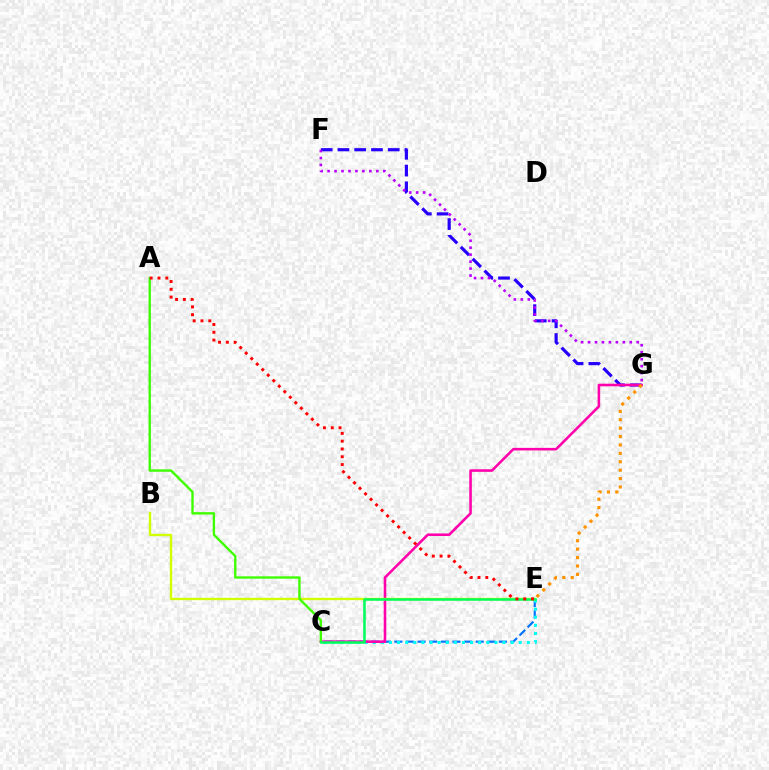{('C', 'E'): [{'color': '#0074ff', 'line_style': 'dashed', 'thickness': 1.58}, {'color': '#00fff6', 'line_style': 'dotted', 'thickness': 2.2}, {'color': '#00ff5c', 'line_style': 'solid', 'thickness': 1.82}], ('F', 'G'): [{'color': '#2500ff', 'line_style': 'dashed', 'thickness': 2.28}, {'color': '#b900ff', 'line_style': 'dotted', 'thickness': 1.89}], ('C', 'G'): [{'color': '#ff00ac', 'line_style': 'solid', 'thickness': 1.85}], ('B', 'E'): [{'color': '#d1ff00', 'line_style': 'solid', 'thickness': 1.71}], ('A', 'C'): [{'color': '#3dff00', 'line_style': 'solid', 'thickness': 1.71}], ('A', 'E'): [{'color': '#ff0000', 'line_style': 'dotted', 'thickness': 2.12}], ('E', 'G'): [{'color': '#ff9400', 'line_style': 'dotted', 'thickness': 2.28}]}